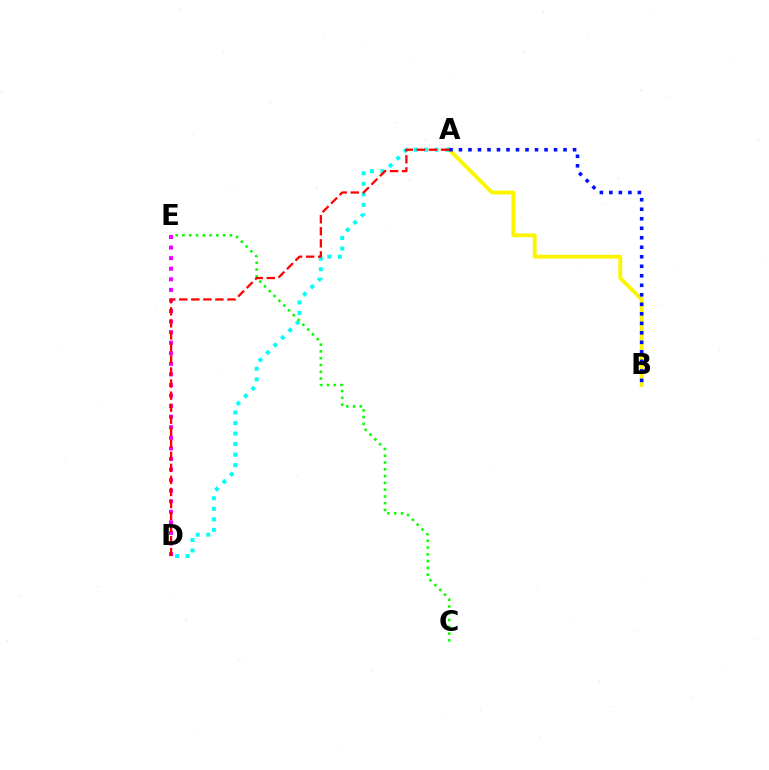{('A', 'B'): [{'color': '#fcf500', 'line_style': 'solid', 'thickness': 2.78}, {'color': '#0010ff', 'line_style': 'dotted', 'thickness': 2.58}], ('D', 'E'): [{'color': '#ee00ff', 'line_style': 'dotted', 'thickness': 2.87}], ('A', 'D'): [{'color': '#00fff6', 'line_style': 'dotted', 'thickness': 2.86}, {'color': '#ff0000', 'line_style': 'dashed', 'thickness': 1.64}], ('C', 'E'): [{'color': '#08ff00', 'line_style': 'dotted', 'thickness': 1.84}]}